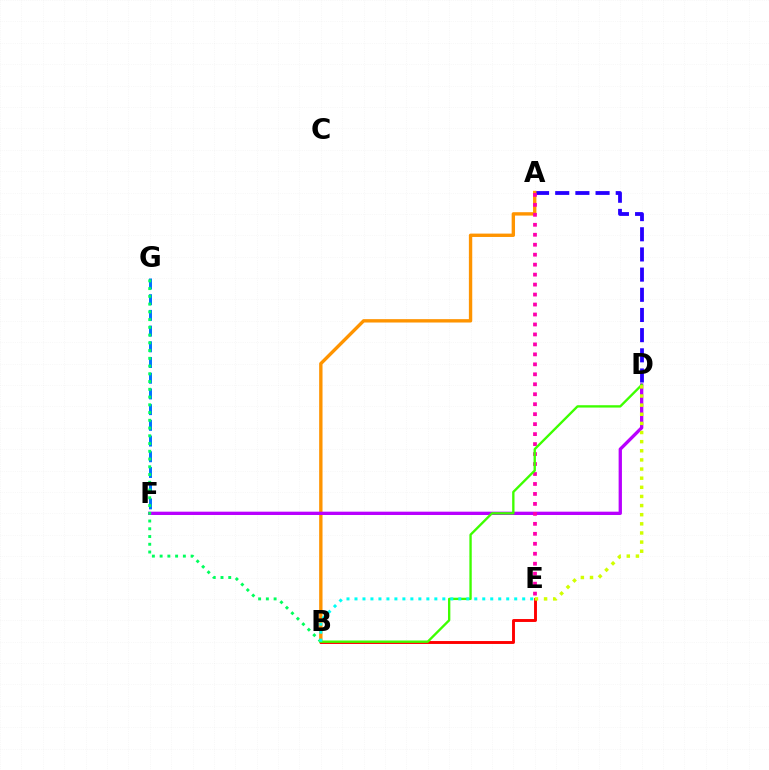{('A', 'D'): [{'color': '#2500ff', 'line_style': 'dashed', 'thickness': 2.74}], ('A', 'B'): [{'color': '#ff9400', 'line_style': 'solid', 'thickness': 2.43}], ('B', 'E'): [{'color': '#ff0000', 'line_style': 'solid', 'thickness': 2.09}, {'color': '#00fff6', 'line_style': 'dotted', 'thickness': 2.17}], ('F', 'G'): [{'color': '#0074ff', 'line_style': 'dashed', 'thickness': 2.13}], ('D', 'F'): [{'color': '#b900ff', 'line_style': 'solid', 'thickness': 2.38}], ('B', 'G'): [{'color': '#00ff5c', 'line_style': 'dotted', 'thickness': 2.11}], ('A', 'E'): [{'color': '#ff00ac', 'line_style': 'dotted', 'thickness': 2.71}], ('B', 'D'): [{'color': '#3dff00', 'line_style': 'solid', 'thickness': 1.69}], ('D', 'E'): [{'color': '#d1ff00', 'line_style': 'dotted', 'thickness': 2.48}]}